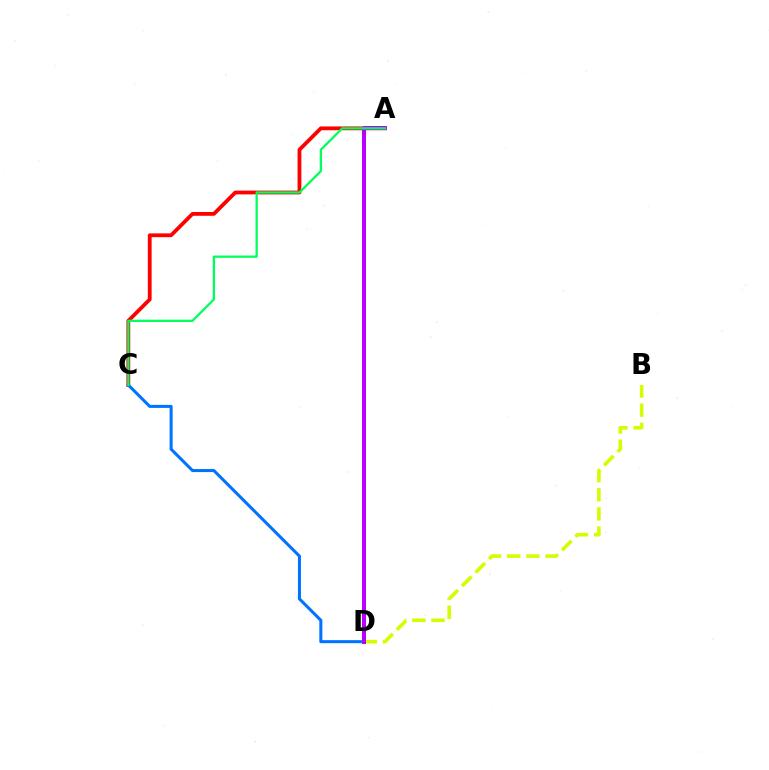{('A', 'C'): [{'color': '#ff0000', 'line_style': 'solid', 'thickness': 2.73}, {'color': '#00ff5c', 'line_style': 'solid', 'thickness': 1.64}], ('B', 'D'): [{'color': '#d1ff00', 'line_style': 'dashed', 'thickness': 2.6}], ('C', 'D'): [{'color': '#0074ff', 'line_style': 'solid', 'thickness': 2.2}], ('A', 'D'): [{'color': '#b900ff', 'line_style': 'solid', 'thickness': 2.87}]}